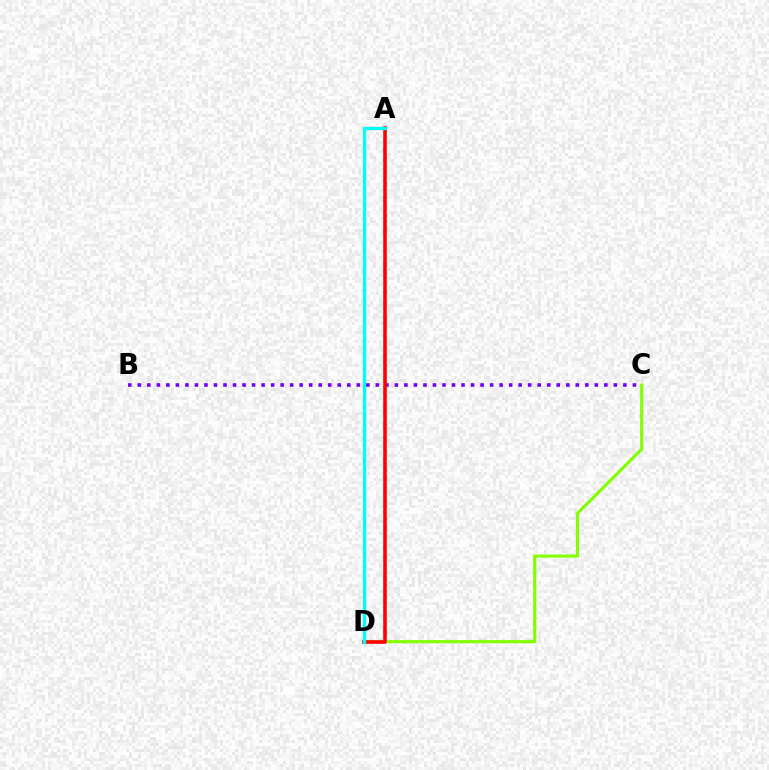{('B', 'C'): [{'color': '#7200ff', 'line_style': 'dotted', 'thickness': 2.59}], ('C', 'D'): [{'color': '#84ff00', 'line_style': 'solid', 'thickness': 2.25}], ('A', 'D'): [{'color': '#ff0000', 'line_style': 'solid', 'thickness': 2.58}, {'color': '#00fff6', 'line_style': 'solid', 'thickness': 2.37}]}